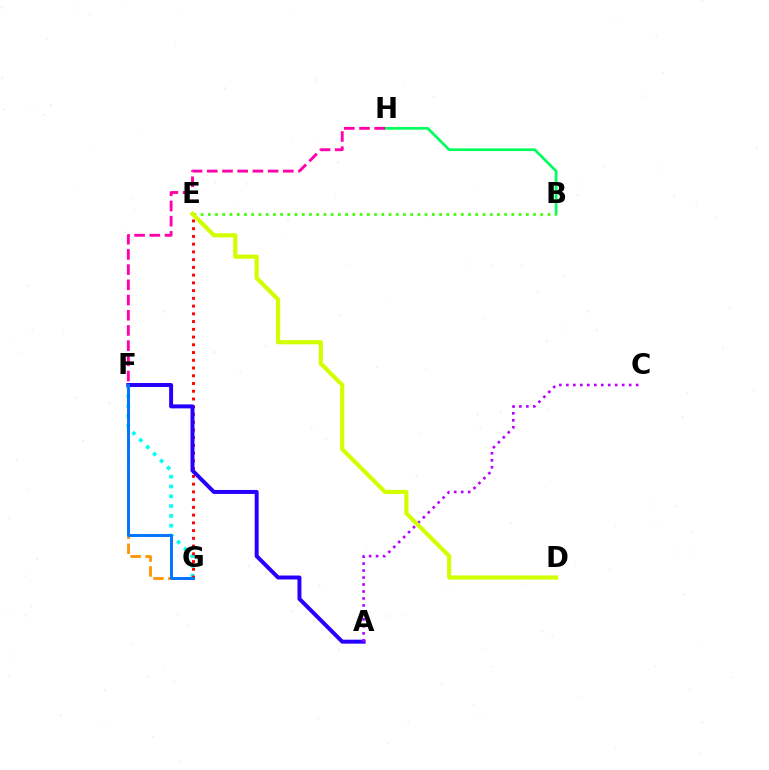{('F', 'G'): [{'color': '#00fff6', 'line_style': 'dotted', 'thickness': 2.66}, {'color': '#ff9400', 'line_style': 'dashed', 'thickness': 2.03}, {'color': '#0074ff', 'line_style': 'solid', 'thickness': 2.11}], ('E', 'G'): [{'color': '#ff0000', 'line_style': 'dotted', 'thickness': 2.1}], ('B', 'H'): [{'color': '#00ff5c', 'line_style': 'solid', 'thickness': 1.94}], ('F', 'H'): [{'color': '#ff00ac', 'line_style': 'dashed', 'thickness': 2.07}], ('A', 'F'): [{'color': '#2500ff', 'line_style': 'solid', 'thickness': 2.86}], ('B', 'E'): [{'color': '#3dff00', 'line_style': 'dotted', 'thickness': 1.96}], ('A', 'C'): [{'color': '#b900ff', 'line_style': 'dotted', 'thickness': 1.9}], ('D', 'E'): [{'color': '#d1ff00', 'line_style': 'solid', 'thickness': 2.99}]}